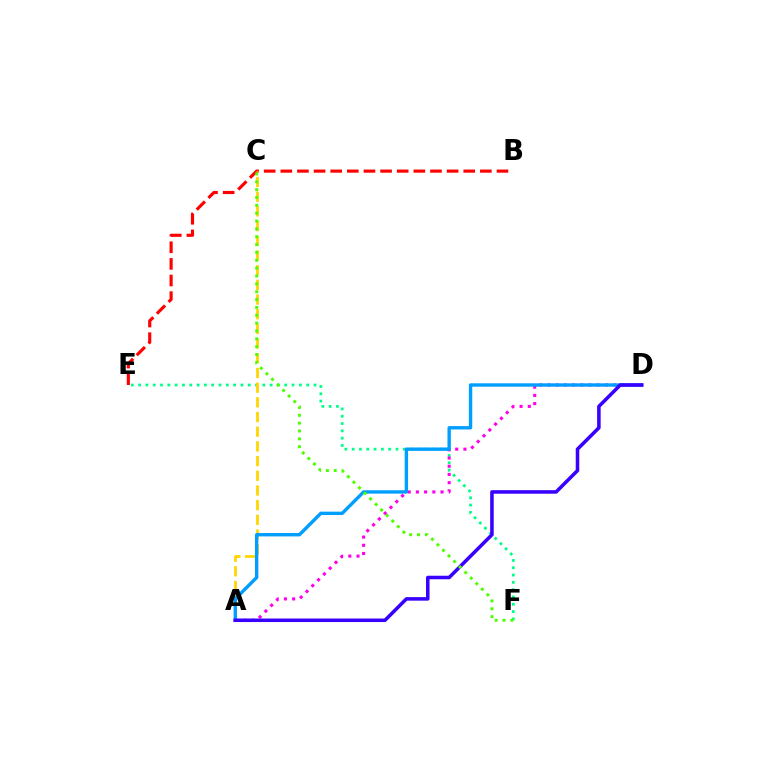{('E', 'F'): [{'color': '#00ff86', 'line_style': 'dotted', 'thickness': 1.99}], ('B', 'E'): [{'color': '#ff0000', 'line_style': 'dashed', 'thickness': 2.26}], ('A', 'D'): [{'color': '#ff00ed', 'line_style': 'dotted', 'thickness': 2.23}, {'color': '#009eff', 'line_style': 'solid', 'thickness': 2.43}, {'color': '#3700ff', 'line_style': 'solid', 'thickness': 2.54}], ('A', 'C'): [{'color': '#ffd500', 'line_style': 'dashed', 'thickness': 2.0}], ('C', 'F'): [{'color': '#4fff00', 'line_style': 'dotted', 'thickness': 2.13}]}